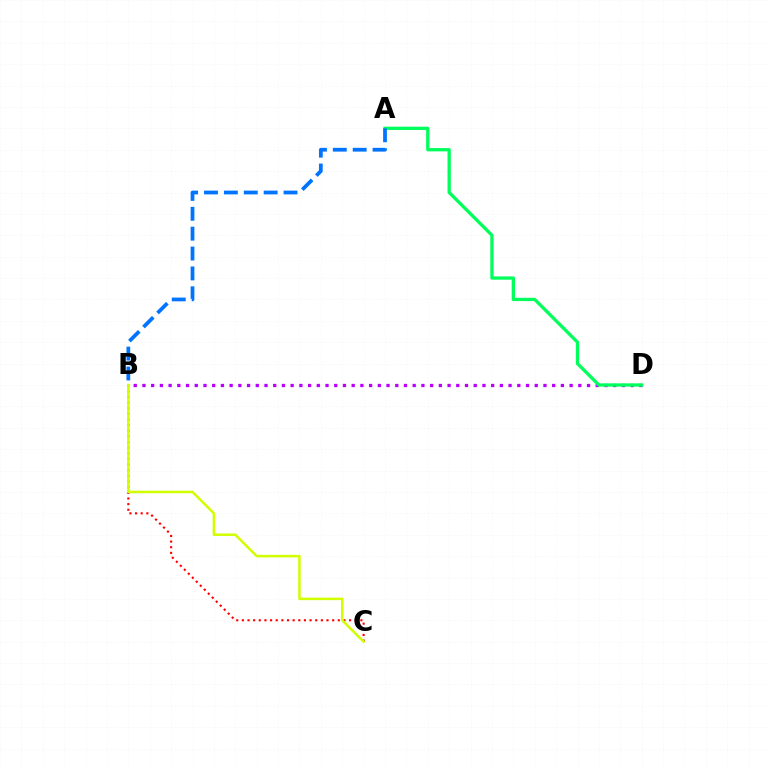{('B', 'D'): [{'color': '#b900ff', 'line_style': 'dotted', 'thickness': 2.37}], ('B', 'C'): [{'color': '#ff0000', 'line_style': 'dotted', 'thickness': 1.53}, {'color': '#d1ff00', 'line_style': 'solid', 'thickness': 1.81}], ('A', 'D'): [{'color': '#00ff5c', 'line_style': 'solid', 'thickness': 2.37}], ('A', 'B'): [{'color': '#0074ff', 'line_style': 'dashed', 'thickness': 2.7}]}